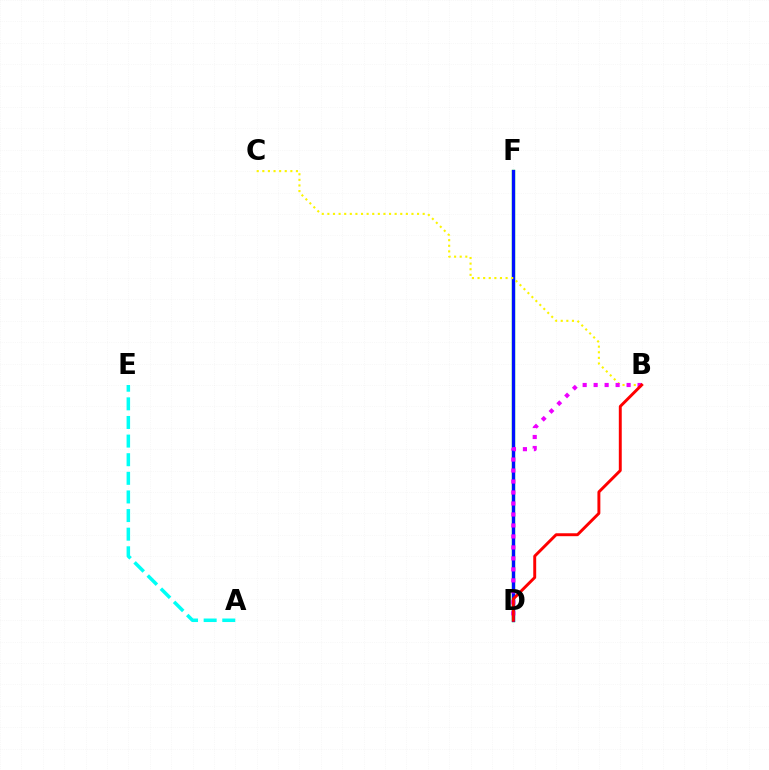{('D', 'F'): [{'color': '#08ff00', 'line_style': 'solid', 'thickness': 2.42}, {'color': '#0010ff', 'line_style': 'solid', 'thickness': 2.33}], ('B', 'C'): [{'color': '#fcf500', 'line_style': 'dotted', 'thickness': 1.52}], ('B', 'D'): [{'color': '#ee00ff', 'line_style': 'dotted', 'thickness': 2.98}, {'color': '#ff0000', 'line_style': 'solid', 'thickness': 2.11}], ('A', 'E'): [{'color': '#00fff6', 'line_style': 'dashed', 'thickness': 2.53}]}